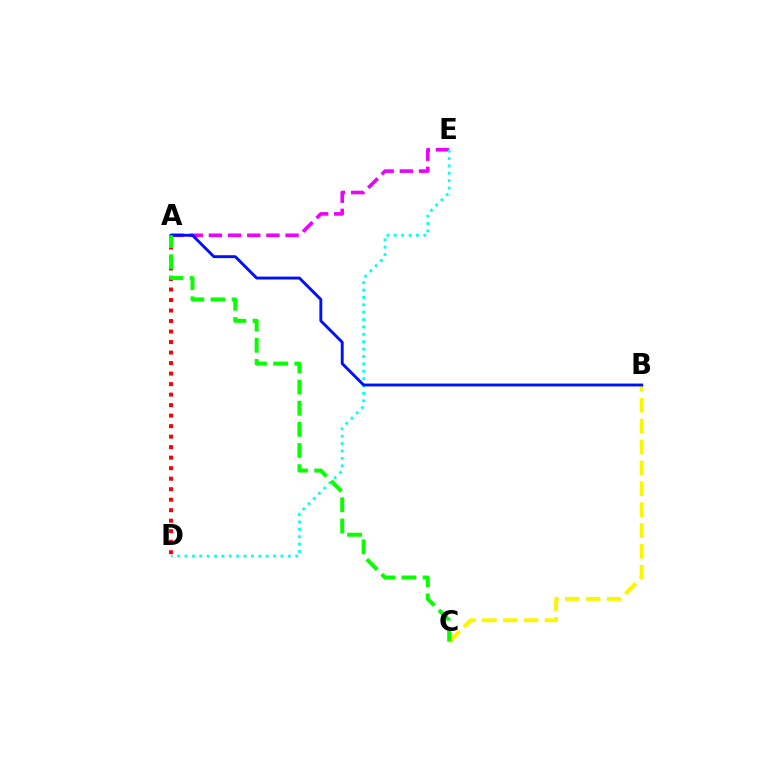{('B', 'C'): [{'color': '#fcf500', 'line_style': 'dashed', 'thickness': 2.84}], ('A', 'E'): [{'color': '#ee00ff', 'line_style': 'dashed', 'thickness': 2.6}], ('A', 'D'): [{'color': '#ff0000', 'line_style': 'dotted', 'thickness': 2.86}], ('D', 'E'): [{'color': '#00fff6', 'line_style': 'dotted', 'thickness': 2.01}], ('A', 'B'): [{'color': '#0010ff', 'line_style': 'solid', 'thickness': 2.08}], ('A', 'C'): [{'color': '#08ff00', 'line_style': 'dashed', 'thickness': 2.87}]}